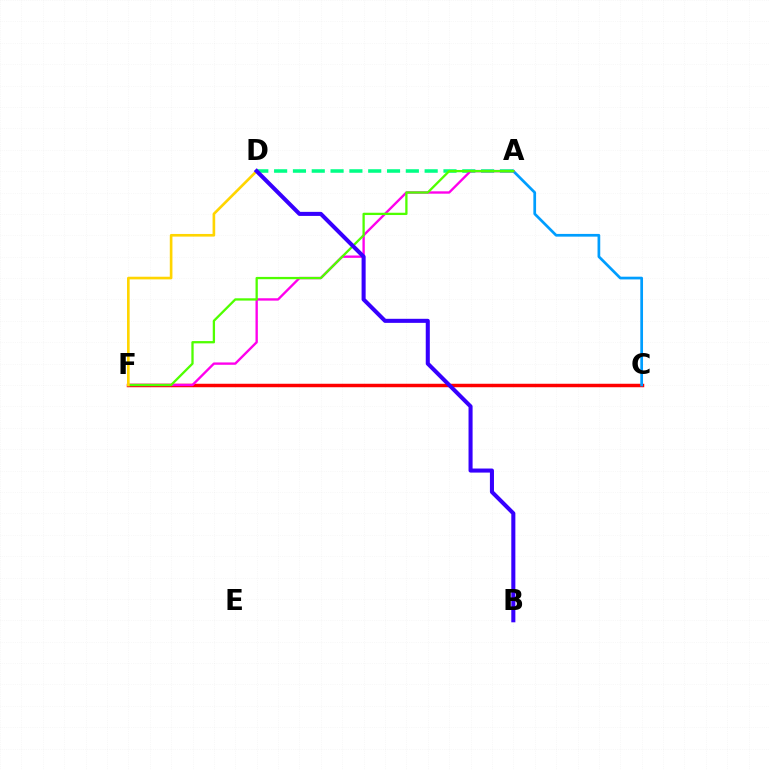{('C', 'F'): [{'color': '#ff0000', 'line_style': 'solid', 'thickness': 2.5}], ('A', 'C'): [{'color': '#009eff', 'line_style': 'solid', 'thickness': 1.96}], ('A', 'D'): [{'color': '#00ff86', 'line_style': 'dashed', 'thickness': 2.56}], ('A', 'F'): [{'color': '#ff00ed', 'line_style': 'solid', 'thickness': 1.7}, {'color': '#4fff00', 'line_style': 'solid', 'thickness': 1.65}], ('D', 'F'): [{'color': '#ffd500', 'line_style': 'solid', 'thickness': 1.9}], ('B', 'D'): [{'color': '#3700ff', 'line_style': 'solid', 'thickness': 2.92}]}